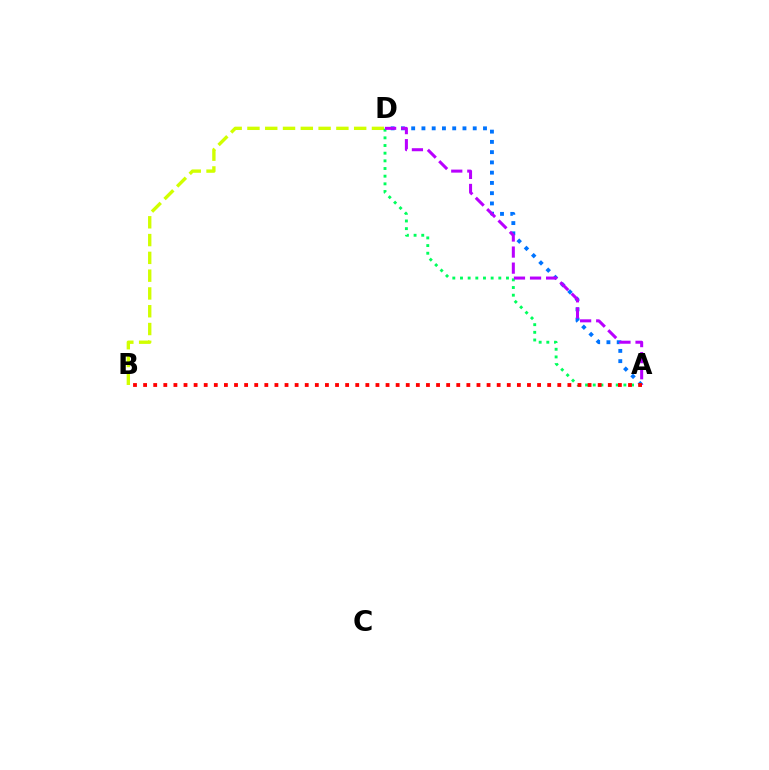{('B', 'D'): [{'color': '#d1ff00', 'line_style': 'dashed', 'thickness': 2.42}], ('A', 'D'): [{'color': '#00ff5c', 'line_style': 'dotted', 'thickness': 2.08}, {'color': '#0074ff', 'line_style': 'dotted', 'thickness': 2.79}, {'color': '#b900ff', 'line_style': 'dashed', 'thickness': 2.18}], ('A', 'B'): [{'color': '#ff0000', 'line_style': 'dotted', 'thickness': 2.74}]}